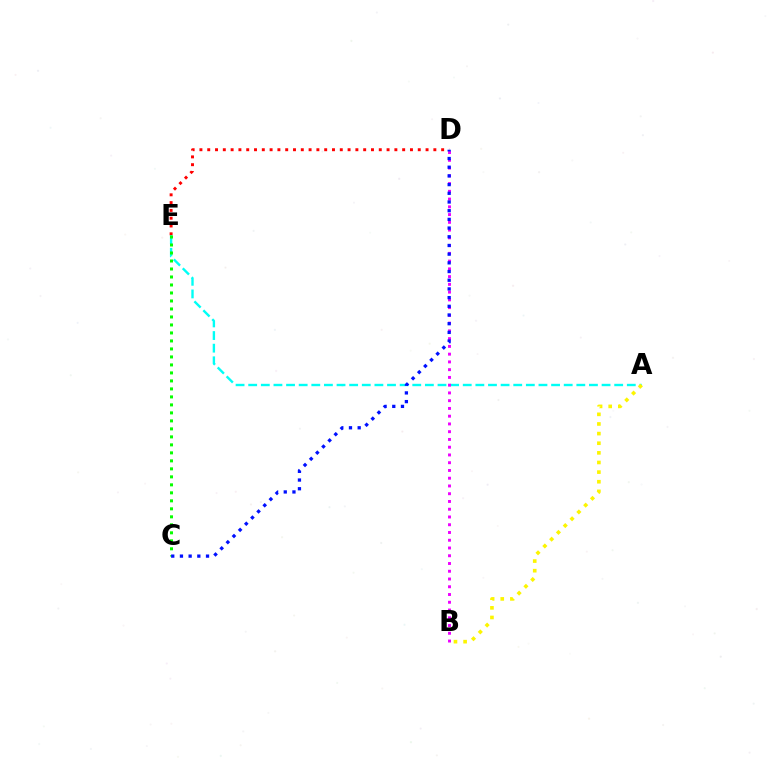{('D', 'E'): [{'color': '#ff0000', 'line_style': 'dotted', 'thickness': 2.12}], ('A', 'E'): [{'color': '#00fff6', 'line_style': 'dashed', 'thickness': 1.71}], ('C', 'E'): [{'color': '#08ff00', 'line_style': 'dotted', 'thickness': 2.17}], ('B', 'D'): [{'color': '#ee00ff', 'line_style': 'dotted', 'thickness': 2.11}], ('C', 'D'): [{'color': '#0010ff', 'line_style': 'dotted', 'thickness': 2.36}], ('A', 'B'): [{'color': '#fcf500', 'line_style': 'dotted', 'thickness': 2.62}]}